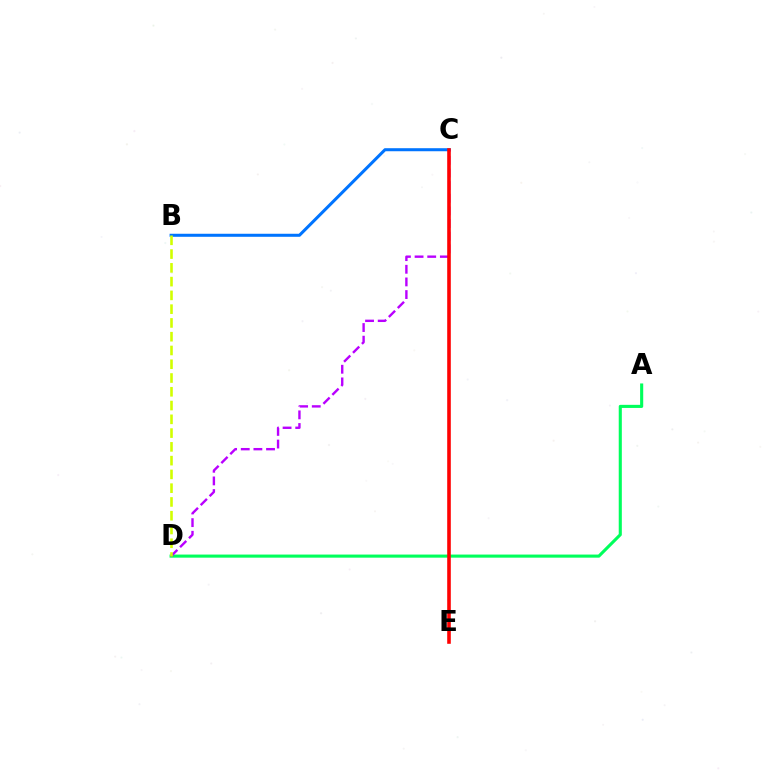{('B', 'C'): [{'color': '#0074ff', 'line_style': 'solid', 'thickness': 2.18}], ('A', 'D'): [{'color': '#00ff5c', 'line_style': 'solid', 'thickness': 2.23}], ('C', 'D'): [{'color': '#b900ff', 'line_style': 'dashed', 'thickness': 1.72}], ('C', 'E'): [{'color': '#ff0000', 'line_style': 'solid', 'thickness': 2.59}], ('B', 'D'): [{'color': '#d1ff00', 'line_style': 'dashed', 'thickness': 1.87}]}